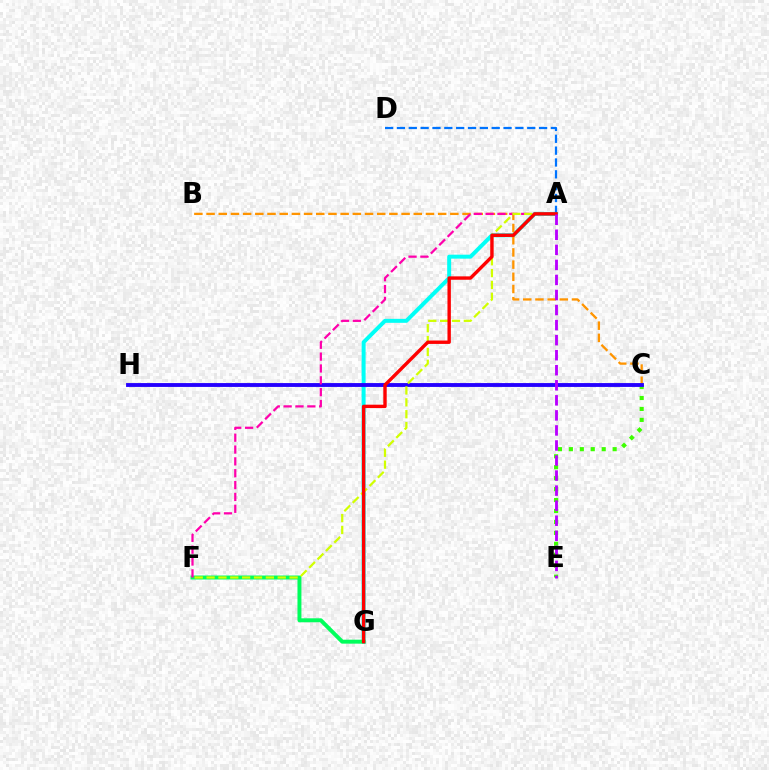{('A', 'G'): [{'color': '#00fff6', 'line_style': 'solid', 'thickness': 2.86}, {'color': '#ff0000', 'line_style': 'solid', 'thickness': 2.44}], ('B', 'C'): [{'color': '#ff9400', 'line_style': 'dashed', 'thickness': 1.66}], ('F', 'G'): [{'color': '#00ff5c', 'line_style': 'solid', 'thickness': 2.84}], ('A', 'D'): [{'color': '#0074ff', 'line_style': 'dashed', 'thickness': 1.61}], ('C', 'E'): [{'color': '#3dff00', 'line_style': 'dotted', 'thickness': 2.97}], ('C', 'H'): [{'color': '#2500ff', 'line_style': 'solid', 'thickness': 2.77}], ('A', 'F'): [{'color': '#ff00ac', 'line_style': 'dashed', 'thickness': 1.61}, {'color': '#d1ff00', 'line_style': 'dashed', 'thickness': 1.61}], ('A', 'E'): [{'color': '#b900ff', 'line_style': 'dashed', 'thickness': 2.04}]}